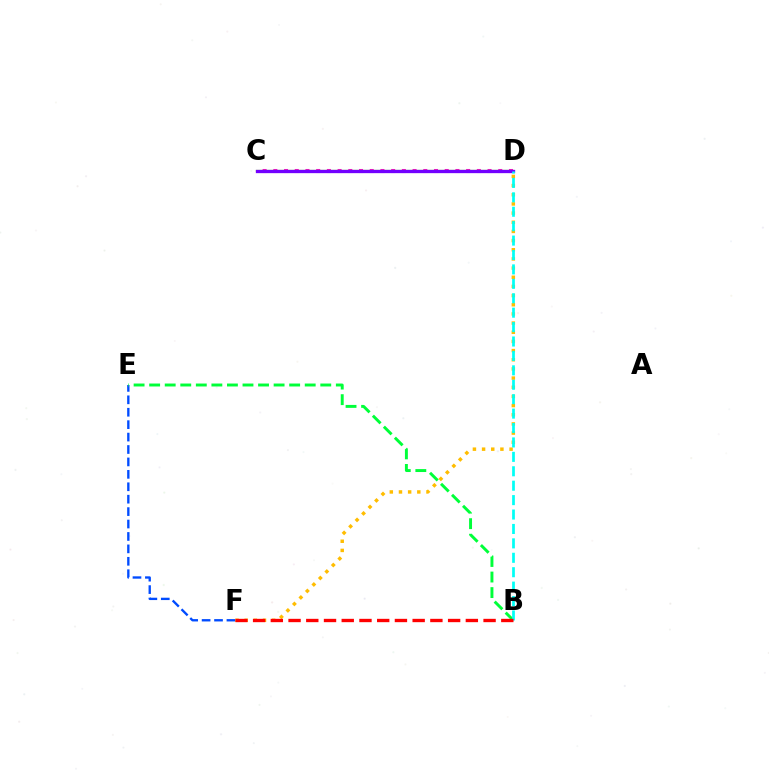{('C', 'D'): [{'color': '#ff00cf', 'line_style': 'dotted', 'thickness': 2.91}, {'color': '#84ff00', 'line_style': 'solid', 'thickness': 1.61}, {'color': '#7200ff', 'line_style': 'solid', 'thickness': 2.37}], ('D', 'F'): [{'color': '#ffbd00', 'line_style': 'dotted', 'thickness': 2.49}], ('E', 'F'): [{'color': '#004bff', 'line_style': 'dashed', 'thickness': 1.69}], ('B', 'E'): [{'color': '#00ff39', 'line_style': 'dashed', 'thickness': 2.11}], ('B', 'D'): [{'color': '#00fff6', 'line_style': 'dashed', 'thickness': 1.96}], ('B', 'F'): [{'color': '#ff0000', 'line_style': 'dashed', 'thickness': 2.41}]}